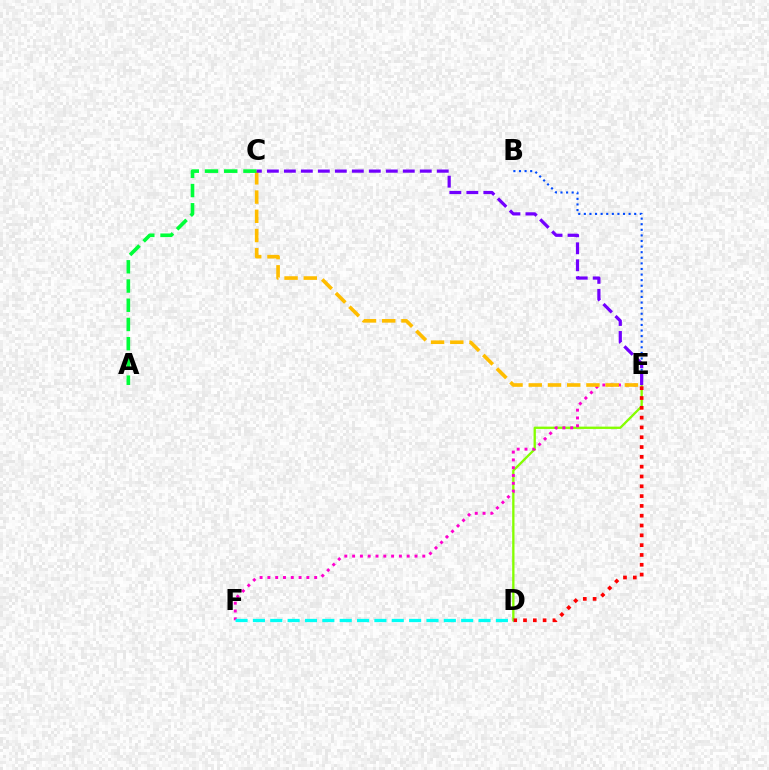{('D', 'E'): [{'color': '#84ff00', 'line_style': 'solid', 'thickness': 1.67}, {'color': '#ff0000', 'line_style': 'dotted', 'thickness': 2.67}], ('E', 'F'): [{'color': '#ff00cf', 'line_style': 'dotted', 'thickness': 2.12}], ('B', 'E'): [{'color': '#004bff', 'line_style': 'dotted', 'thickness': 1.52}], ('C', 'E'): [{'color': '#ffbd00', 'line_style': 'dashed', 'thickness': 2.61}, {'color': '#7200ff', 'line_style': 'dashed', 'thickness': 2.31}], ('A', 'C'): [{'color': '#00ff39', 'line_style': 'dashed', 'thickness': 2.61}], ('D', 'F'): [{'color': '#00fff6', 'line_style': 'dashed', 'thickness': 2.36}]}